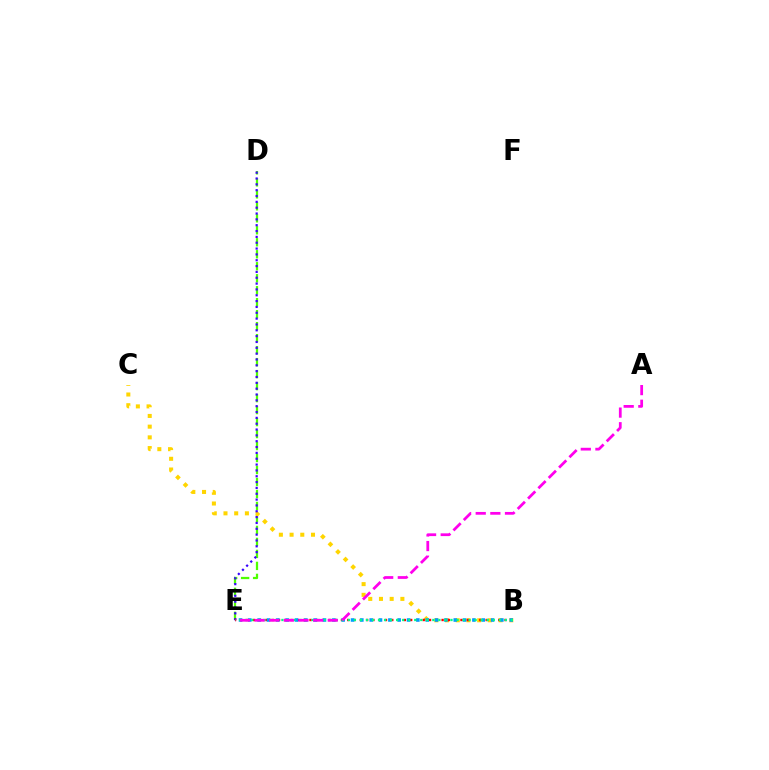{('D', 'E'): [{'color': '#4fff00', 'line_style': 'dashed', 'thickness': 1.63}, {'color': '#3700ff', 'line_style': 'dotted', 'thickness': 1.59}], ('B', 'C'): [{'color': '#ffd500', 'line_style': 'dotted', 'thickness': 2.91}], ('B', 'E'): [{'color': '#ff0000', 'line_style': 'dotted', 'thickness': 1.71}, {'color': '#009eff', 'line_style': 'dotted', 'thickness': 2.54}, {'color': '#00ff86', 'line_style': 'dotted', 'thickness': 1.64}], ('A', 'E'): [{'color': '#ff00ed', 'line_style': 'dashed', 'thickness': 1.99}]}